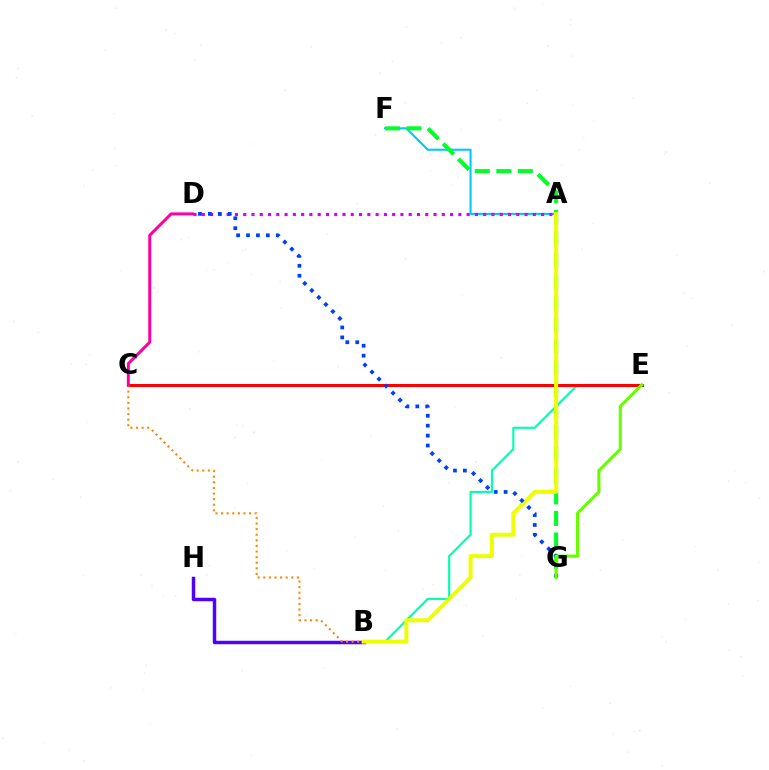{('A', 'F'): [{'color': '#00c7ff', 'line_style': 'solid', 'thickness': 1.5}], ('F', 'G'): [{'color': '#00ff27', 'line_style': 'dashed', 'thickness': 2.92}], ('B', 'E'): [{'color': '#00ffaf', 'line_style': 'solid', 'thickness': 1.54}], ('C', 'E'): [{'color': '#ff0000', 'line_style': 'solid', 'thickness': 2.16}], ('B', 'H'): [{'color': '#4f00ff', 'line_style': 'solid', 'thickness': 2.5}], ('B', 'C'): [{'color': '#ff8800', 'line_style': 'dotted', 'thickness': 1.52}], ('C', 'D'): [{'color': '#ff00a0', 'line_style': 'solid', 'thickness': 2.14}], ('A', 'B'): [{'color': '#eeff00', 'line_style': 'solid', 'thickness': 2.86}], ('A', 'D'): [{'color': '#d600ff', 'line_style': 'dotted', 'thickness': 2.25}], ('D', 'G'): [{'color': '#003fff', 'line_style': 'dotted', 'thickness': 2.7}], ('E', 'G'): [{'color': '#66ff00', 'line_style': 'solid', 'thickness': 2.23}]}